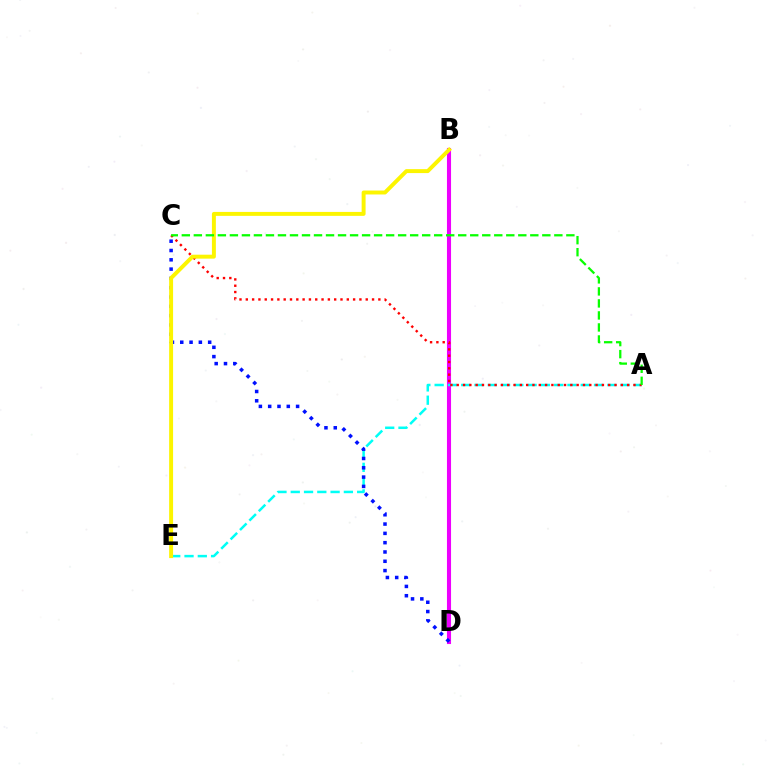{('B', 'D'): [{'color': '#ee00ff', 'line_style': 'solid', 'thickness': 2.94}], ('A', 'E'): [{'color': '#00fff6', 'line_style': 'dashed', 'thickness': 1.8}], ('A', 'C'): [{'color': '#ff0000', 'line_style': 'dotted', 'thickness': 1.71}, {'color': '#08ff00', 'line_style': 'dashed', 'thickness': 1.63}], ('C', 'D'): [{'color': '#0010ff', 'line_style': 'dotted', 'thickness': 2.53}], ('B', 'E'): [{'color': '#fcf500', 'line_style': 'solid', 'thickness': 2.84}]}